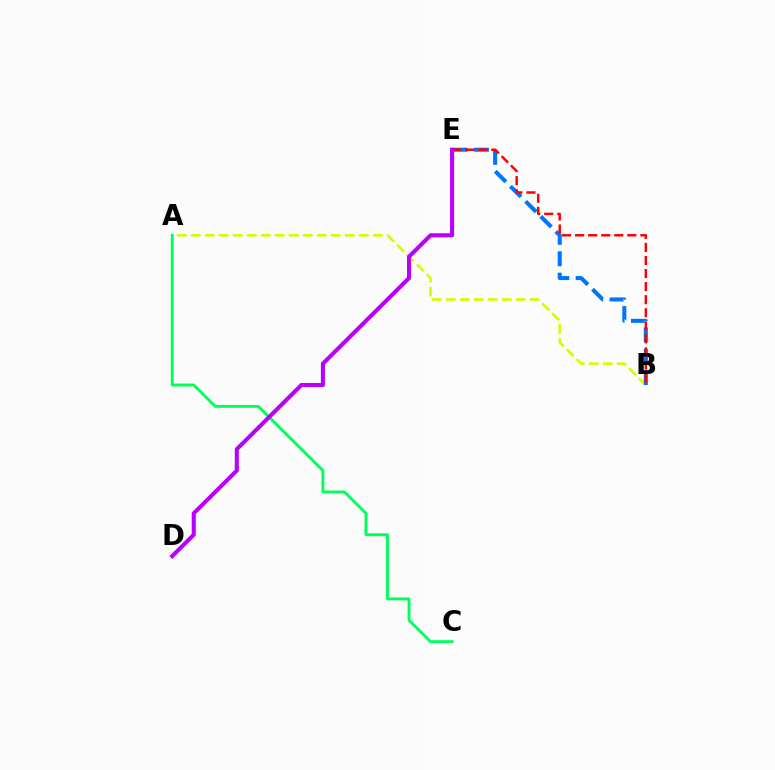{('A', 'B'): [{'color': '#d1ff00', 'line_style': 'dashed', 'thickness': 1.9}], ('B', 'E'): [{'color': '#0074ff', 'line_style': 'dashed', 'thickness': 2.9}, {'color': '#ff0000', 'line_style': 'dashed', 'thickness': 1.77}], ('A', 'C'): [{'color': '#00ff5c', 'line_style': 'solid', 'thickness': 2.08}], ('D', 'E'): [{'color': '#b900ff', 'line_style': 'solid', 'thickness': 2.93}]}